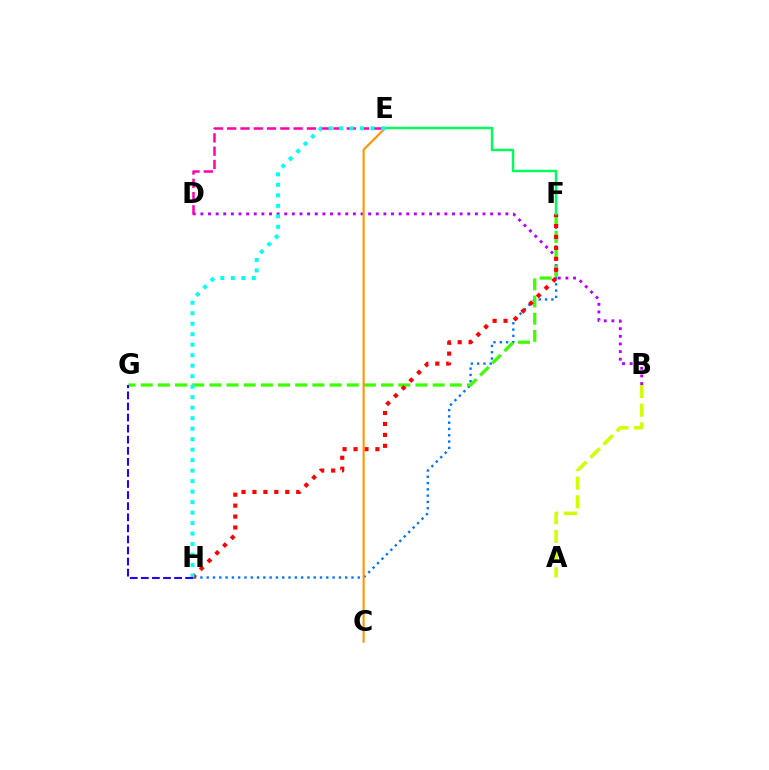{('B', 'D'): [{'color': '#b900ff', 'line_style': 'dotted', 'thickness': 2.07}], ('D', 'E'): [{'color': '#ff00ac', 'line_style': 'dashed', 'thickness': 1.8}], ('F', 'H'): [{'color': '#0074ff', 'line_style': 'dotted', 'thickness': 1.71}, {'color': '#ff0000', 'line_style': 'dotted', 'thickness': 2.97}], ('F', 'G'): [{'color': '#3dff00', 'line_style': 'dashed', 'thickness': 2.33}], ('E', 'F'): [{'color': '#00ff5c', 'line_style': 'solid', 'thickness': 1.77}], ('A', 'B'): [{'color': '#d1ff00', 'line_style': 'dashed', 'thickness': 2.54}], ('C', 'E'): [{'color': '#ff9400', 'line_style': 'solid', 'thickness': 1.52}], ('E', 'H'): [{'color': '#00fff6', 'line_style': 'dotted', 'thickness': 2.85}], ('G', 'H'): [{'color': '#2500ff', 'line_style': 'dashed', 'thickness': 1.51}]}